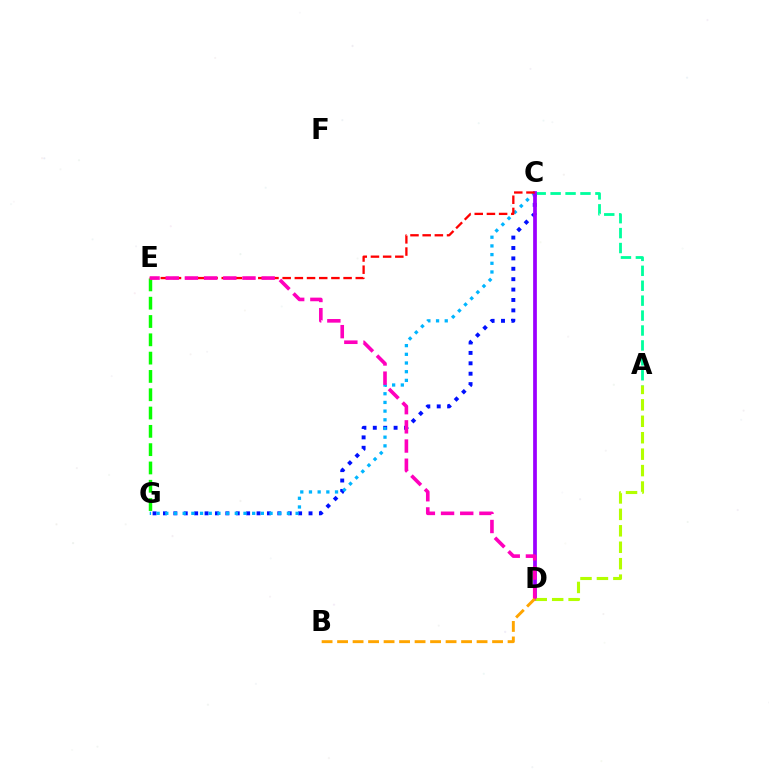{('C', 'G'): [{'color': '#0010ff', 'line_style': 'dotted', 'thickness': 2.83}, {'color': '#00b5ff', 'line_style': 'dotted', 'thickness': 2.36}], ('A', 'C'): [{'color': '#00ff9d', 'line_style': 'dashed', 'thickness': 2.03}], ('E', 'G'): [{'color': '#08ff00', 'line_style': 'dashed', 'thickness': 2.49}], ('C', 'D'): [{'color': '#9b00ff', 'line_style': 'solid', 'thickness': 2.69}], ('A', 'D'): [{'color': '#b3ff00', 'line_style': 'dashed', 'thickness': 2.23}], ('C', 'E'): [{'color': '#ff0000', 'line_style': 'dashed', 'thickness': 1.66}], ('D', 'E'): [{'color': '#ff00bd', 'line_style': 'dashed', 'thickness': 2.61}], ('B', 'D'): [{'color': '#ffa500', 'line_style': 'dashed', 'thickness': 2.11}]}